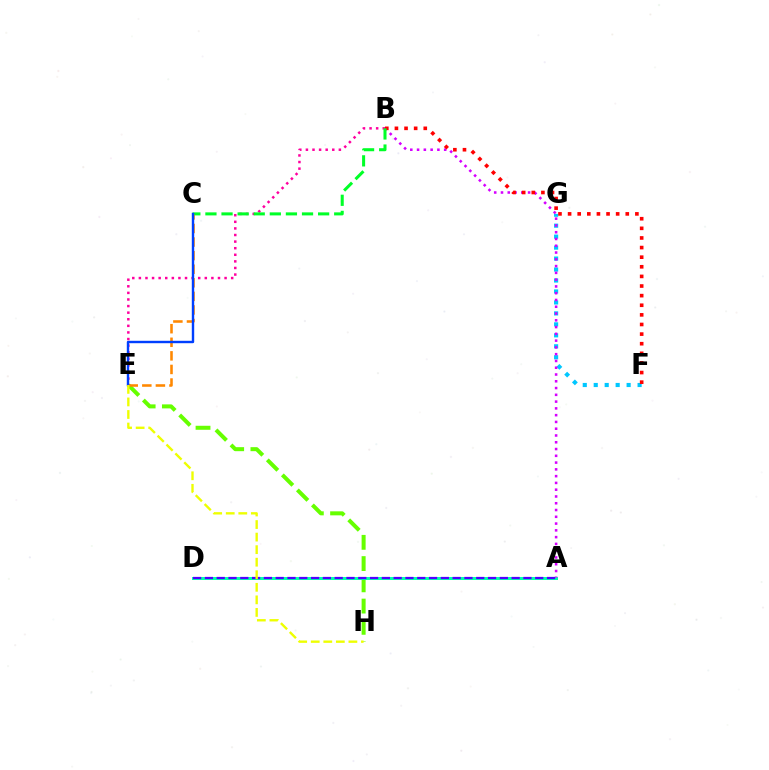{('E', 'H'): [{'color': '#66ff00', 'line_style': 'dashed', 'thickness': 2.89}, {'color': '#eeff00', 'line_style': 'dashed', 'thickness': 1.71}], ('F', 'G'): [{'color': '#00c7ff', 'line_style': 'dotted', 'thickness': 2.98}], ('A', 'D'): [{'color': '#00ffaf', 'line_style': 'solid', 'thickness': 2.16}, {'color': '#4f00ff', 'line_style': 'dashed', 'thickness': 1.6}], ('B', 'E'): [{'color': '#ff00a0', 'line_style': 'dotted', 'thickness': 1.79}], ('A', 'B'): [{'color': '#d600ff', 'line_style': 'dotted', 'thickness': 1.84}], ('B', 'F'): [{'color': '#ff0000', 'line_style': 'dotted', 'thickness': 2.61}], ('B', 'C'): [{'color': '#00ff27', 'line_style': 'dashed', 'thickness': 2.19}], ('C', 'E'): [{'color': '#ff8800', 'line_style': 'dashed', 'thickness': 1.84}, {'color': '#003fff', 'line_style': 'solid', 'thickness': 1.73}]}